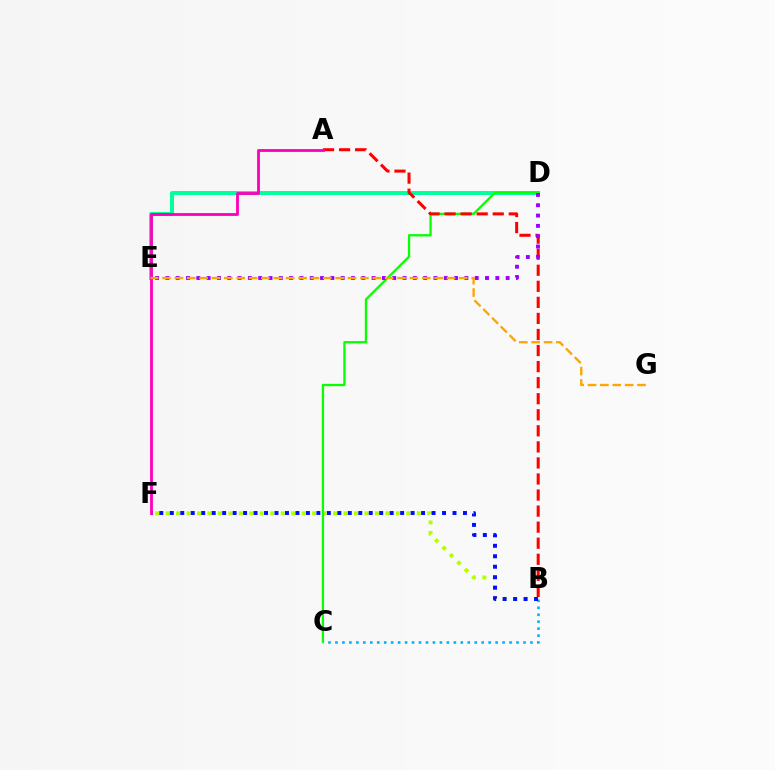{('B', 'F'): [{'color': '#b3ff00', 'line_style': 'dotted', 'thickness': 2.84}, {'color': '#0010ff', 'line_style': 'dotted', 'thickness': 2.84}], ('D', 'E'): [{'color': '#00ff9d', 'line_style': 'solid', 'thickness': 2.84}, {'color': '#9b00ff', 'line_style': 'dotted', 'thickness': 2.8}], ('B', 'C'): [{'color': '#00b5ff', 'line_style': 'dotted', 'thickness': 1.89}], ('C', 'D'): [{'color': '#08ff00', 'line_style': 'solid', 'thickness': 1.65}], ('A', 'B'): [{'color': '#ff0000', 'line_style': 'dashed', 'thickness': 2.18}], ('A', 'F'): [{'color': '#ff00bd', 'line_style': 'solid', 'thickness': 2.04}], ('E', 'G'): [{'color': '#ffa500', 'line_style': 'dashed', 'thickness': 1.68}]}